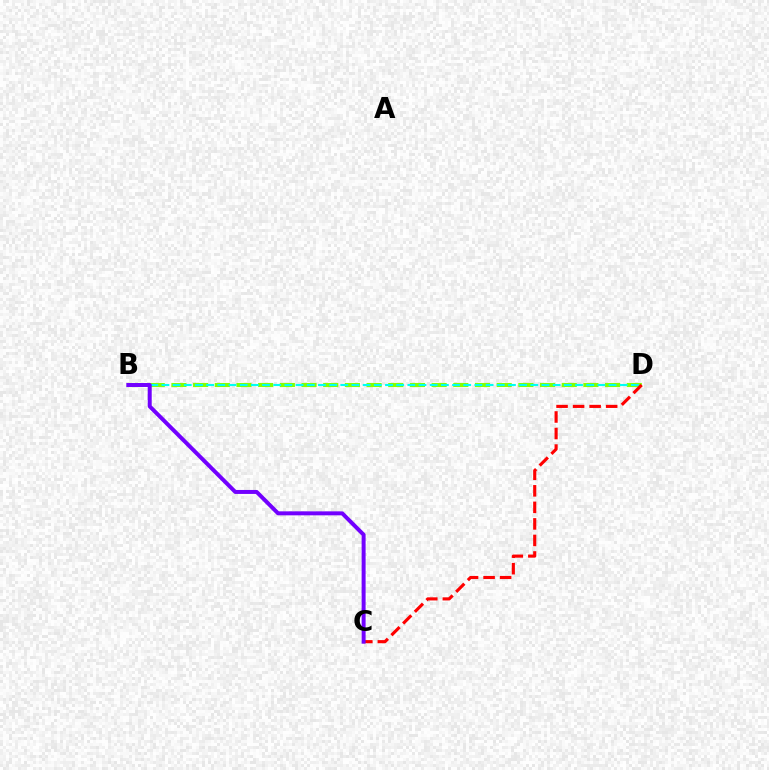{('B', 'D'): [{'color': '#84ff00', 'line_style': 'dashed', 'thickness': 2.95}, {'color': '#00fff6', 'line_style': 'dashed', 'thickness': 1.52}], ('C', 'D'): [{'color': '#ff0000', 'line_style': 'dashed', 'thickness': 2.25}], ('B', 'C'): [{'color': '#7200ff', 'line_style': 'solid', 'thickness': 2.86}]}